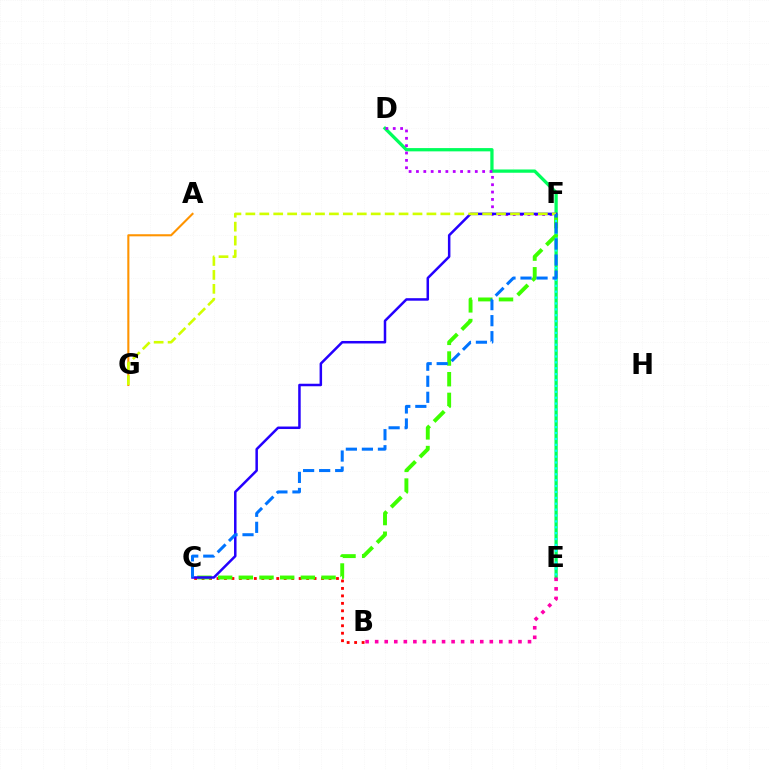{('D', 'E'): [{'color': '#00ff5c', 'line_style': 'solid', 'thickness': 2.36}], ('B', 'C'): [{'color': '#ff0000', 'line_style': 'dotted', 'thickness': 2.03}], ('B', 'E'): [{'color': '#ff00ac', 'line_style': 'dotted', 'thickness': 2.6}], ('C', 'F'): [{'color': '#3dff00', 'line_style': 'dashed', 'thickness': 2.81}, {'color': '#2500ff', 'line_style': 'solid', 'thickness': 1.8}, {'color': '#0074ff', 'line_style': 'dashed', 'thickness': 2.18}], ('D', 'F'): [{'color': '#b900ff', 'line_style': 'dotted', 'thickness': 2.0}], ('A', 'G'): [{'color': '#ff9400', 'line_style': 'solid', 'thickness': 1.51}], ('E', 'F'): [{'color': '#00fff6', 'line_style': 'dotted', 'thickness': 1.6}], ('F', 'G'): [{'color': '#d1ff00', 'line_style': 'dashed', 'thickness': 1.89}]}